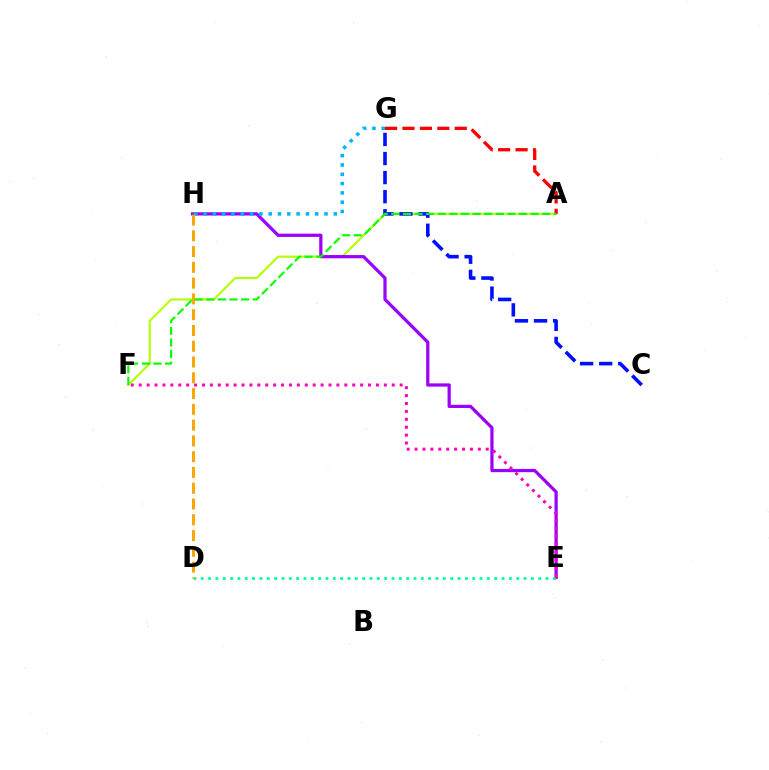{('A', 'F'): [{'color': '#b3ff00', 'line_style': 'solid', 'thickness': 1.51}, {'color': '#08ff00', 'line_style': 'dashed', 'thickness': 1.58}], ('E', 'H'): [{'color': '#9b00ff', 'line_style': 'solid', 'thickness': 2.32}], ('D', 'E'): [{'color': '#00ff9d', 'line_style': 'dotted', 'thickness': 1.99}], ('A', 'G'): [{'color': '#ff0000', 'line_style': 'dashed', 'thickness': 2.37}], ('E', 'F'): [{'color': '#ff00bd', 'line_style': 'dotted', 'thickness': 2.15}], ('C', 'G'): [{'color': '#0010ff', 'line_style': 'dashed', 'thickness': 2.59}], ('G', 'H'): [{'color': '#00b5ff', 'line_style': 'dotted', 'thickness': 2.53}], ('D', 'H'): [{'color': '#ffa500', 'line_style': 'dashed', 'thickness': 2.14}]}